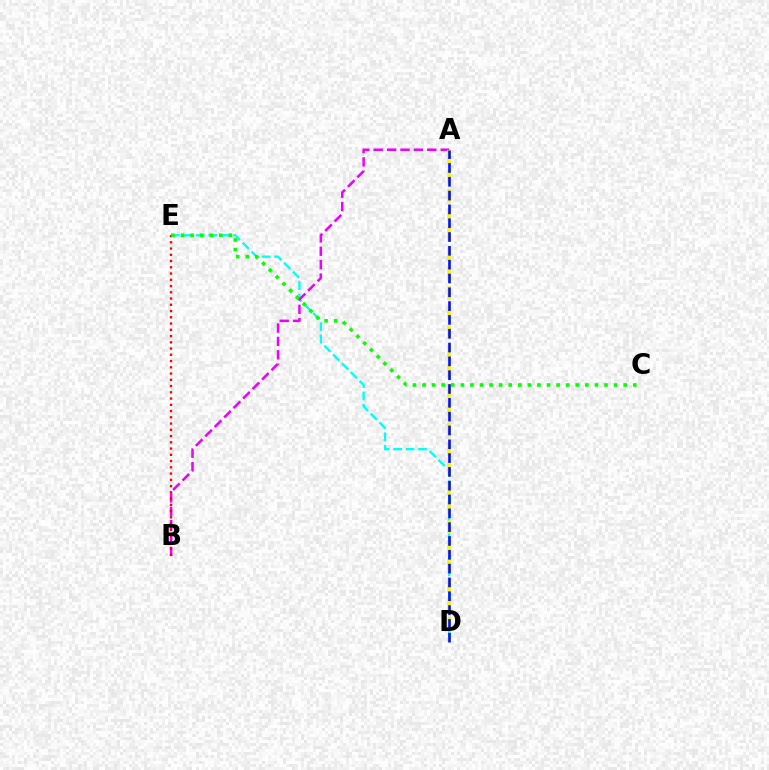{('D', 'E'): [{'color': '#00fff6', 'line_style': 'dashed', 'thickness': 1.69}], ('A', 'B'): [{'color': '#ee00ff', 'line_style': 'dashed', 'thickness': 1.82}], ('B', 'E'): [{'color': '#ff0000', 'line_style': 'dotted', 'thickness': 1.7}], ('A', 'D'): [{'color': '#fcf500', 'line_style': 'dashed', 'thickness': 2.65}, {'color': '#0010ff', 'line_style': 'dashed', 'thickness': 1.88}], ('C', 'E'): [{'color': '#08ff00', 'line_style': 'dotted', 'thickness': 2.6}]}